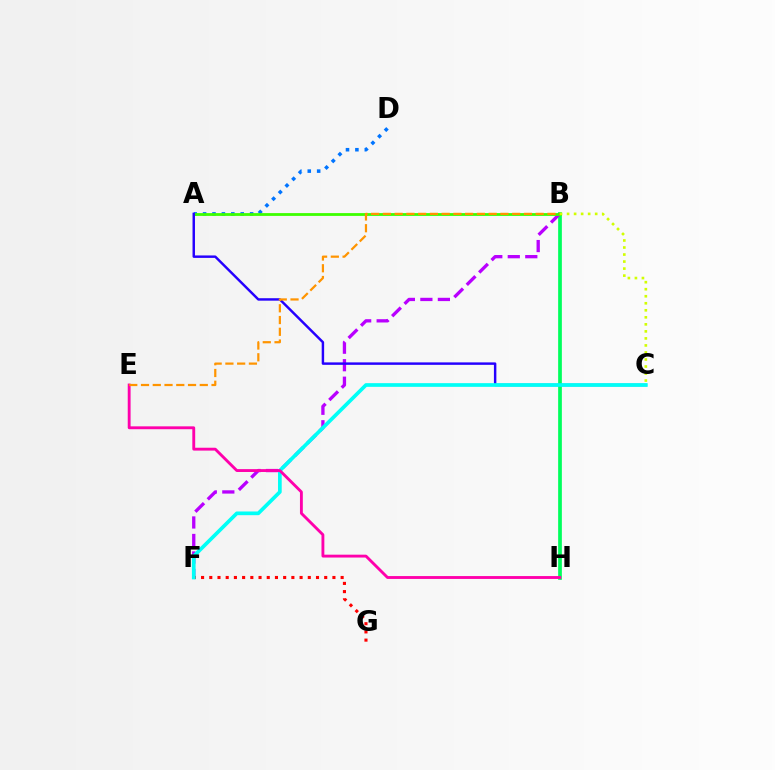{('B', 'H'): [{'color': '#00ff5c', 'line_style': 'solid', 'thickness': 2.67}], ('A', 'D'): [{'color': '#0074ff', 'line_style': 'dotted', 'thickness': 2.56}], ('B', 'F'): [{'color': '#b900ff', 'line_style': 'dashed', 'thickness': 2.38}], ('A', 'B'): [{'color': '#3dff00', 'line_style': 'solid', 'thickness': 2.02}], ('A', 'C'): [{'color': '#2500ff', 'line_style': 'solid', 'thickness': 1.76}], ('F', 'G'): [{'color': '#ff0000', 'line_style': 'dotted', 'thickness': 2.23}], ('B', 'C'): [{'color': '#d1ff00', 'line_style': 'dotted', 'thickness': 1.91}], ('C', 'F'): [{'color': '#00fff6', 'line_style': 'solid', 'thickness': 2.66}], ('E', 'H'): [{'color': '#ff00ac', 'line_style': 'solid', 'thickness': 2.06}], ('B', 'E'): [{'color': '#ff9400', 'line_style': 'dashed', 'thickness': 1.6}]}